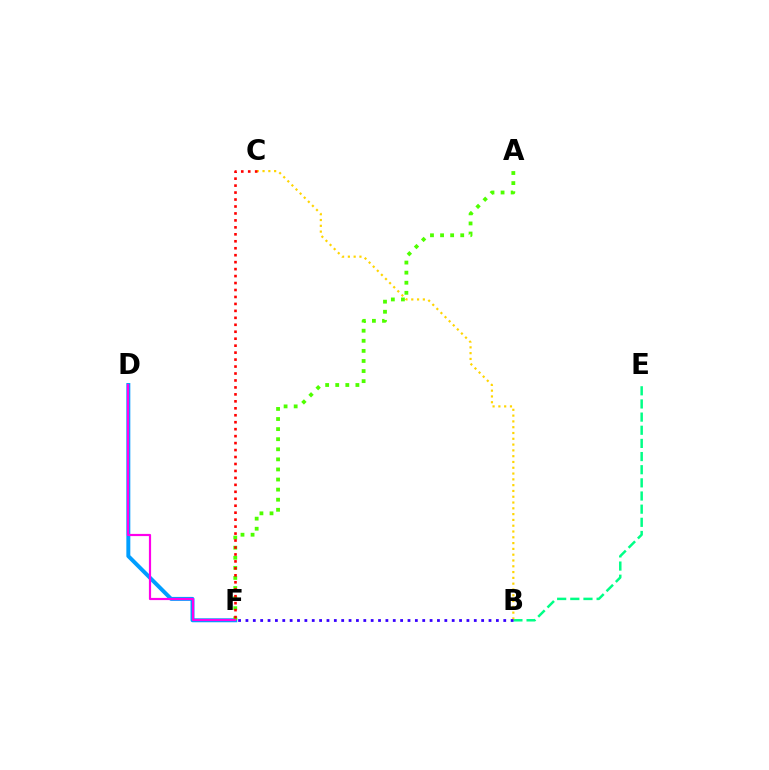{('B', 'E'): [{'color': '#00ff86', 'line_style': 'dashed', 'thickness': 1.79}], ('B', 'C'): [{'color': '#ffd500', 'line_style': 'dotted', 'thickness': 1.57}], ('D', 'F'): [{'color': '#009eff', 'line_style': 'solid', 'thickness': 2.85}, {'color': '#ff00ed', 'line_style': 'solid', 'thickness': 1.57}], ('A', 'F'): [{'color': '#4fff00', 'line_style': 'dotted', 'thickness': 2.74}], ('B', 'F'): [{'color': '#3700ff', 'line_style': 'dotted', 'thickness': 2.0}], ('C', 'F'): [{'color': '#ff0000', 'line_style': 'dotted', 'thickness': 1.89}]}